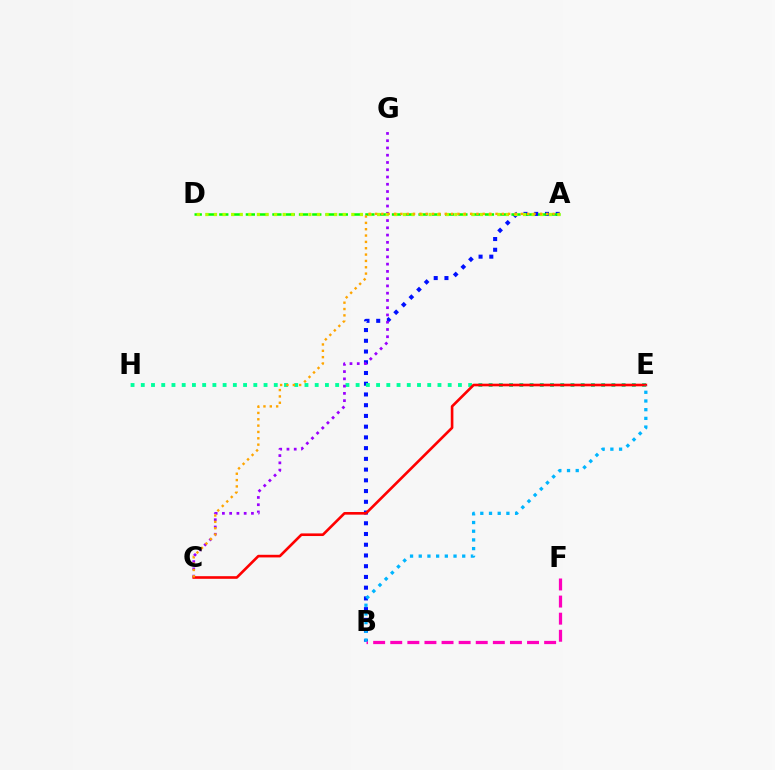{('A', 'B'): [{'color': '#0010ff', 'line_style': 'dotted', 'thickness': 2.92}], ('A', 'D'): [{'color': '#08ff00', 'line_style': 'dashed', 'thickness': 1.8}, {'color': '#b3ff00', 'line_style': 'dotted', 'thickness': 2.33}], ('B', 'F'): [{'color': '#ff00bd', 'line_style': 'dashed', 'thickness': 2.32}], ('E', 'H'): [{'color': '#00ff9d', 'line_style': 'dotted', 'thickness': 2.78}], ('C', 'G'): [{'color': '#9b00ff', 'line_style': 'dotted', 'thickness': 1.97}], ('C', 'E'): [{'color': '#ff0000', 'line_style': 'solid', 'thickness': 1.89}], ('A', 'C'): [{'color': '#ffa500', 'line_style': 'dotted', 'thickness': 1.72}], ('B', 'E'): [{'color': '#00b5ff', 'line_style': 'dotted', 'thickness': 2.36}]}